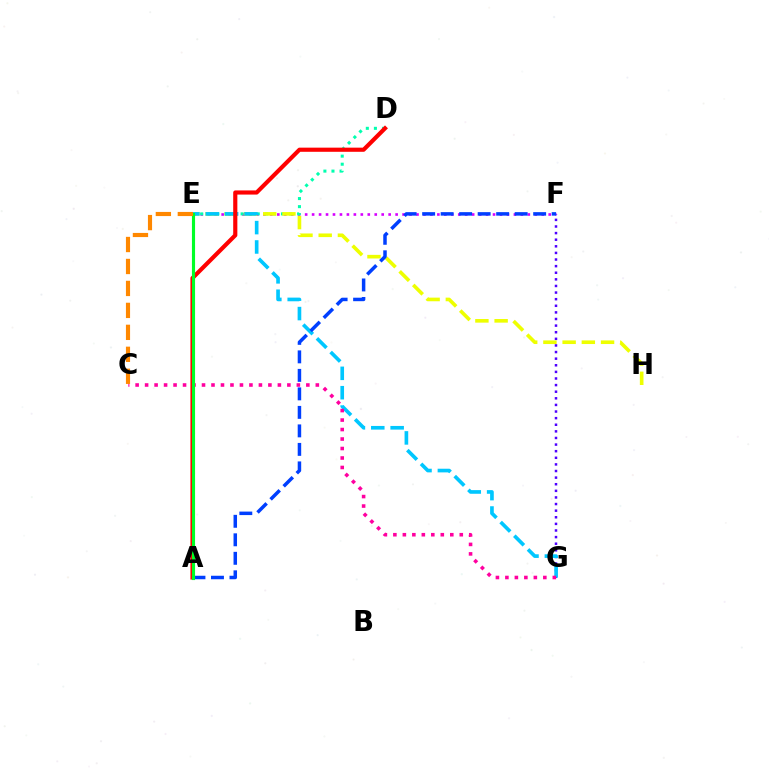{('A', 'E'): [{'color': '#66ff00', 'line_style': 'dotted', 'thickness': 2.18}, {'color': '#00ff27', 'line_style': 'solid', 'thickness': 2.25}], ('E', 'F'): [{'color': '#d600ff', 'line_style': 'dotted', 'thickness': 1.89}], ('F', 'G'): [{'color': '#4f00ff', 'line_style': 'dotted', 'thickness': 1.8}], ('D', 'E'): [{'color': '#00ffaf', 'line_style': 'dotted', 'thickness': 2.19}], ('E', 'H'): [{'color': '#eeff00', 'line_style': 'dashed', 'thickness': 2.61}], ('E', 'G'): [{'color': '#00c7ff', 'line_style': 'dashed', 'thickness': 2.63}], ('A', 'F'): [{'color': '#003fff', 'line_style': 'dashed', 'thickness': 2.51}], ('C', 'G'): [{'color': '#ff00a0', 'line_style': 'dotted', 'thickness': 2.58}], ('A', 'D'): [{'color': '#ff0000', 'line_style': 'solid', 'thickness': 2.99}], ('C', 'E'): [{'color': '#ff8800', 'line_style': 'dashed', 'thickness': 2.98}]}